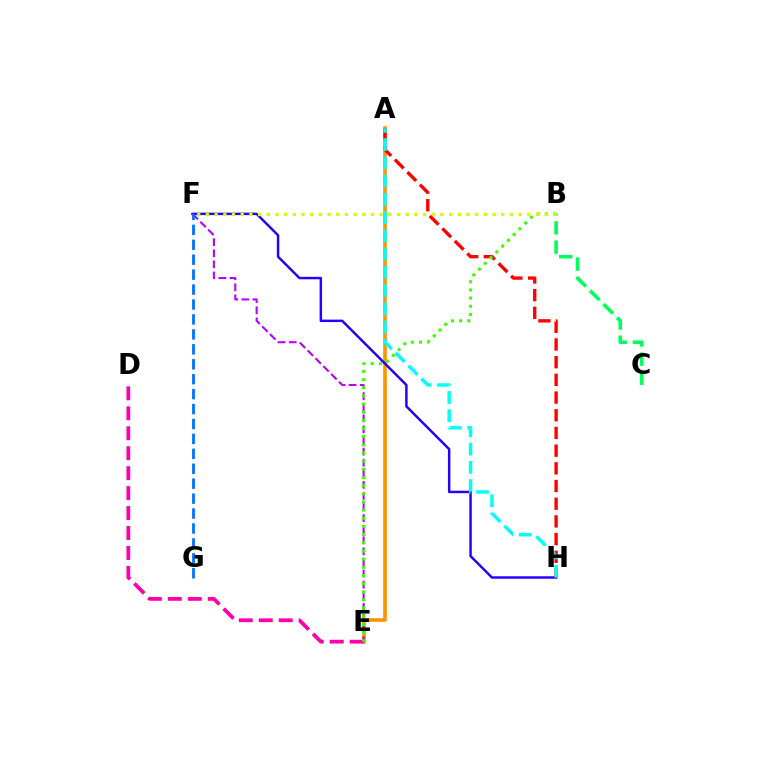{('A', 'E'): [{'color': '#ff9400', 'line_style': 'solid', 'thickness': 2.63}], ('F', 'H'): [{'color': '#2500ff', 'line_style': 'solid', 'thickness': 1.77}], ('A', 'H'): [{'color': '#ff0000', 'line_style': 'dashed', 'thickness': 2.4}, {'color': '#00fff6', 'line_style': 'dashed', 'thickness': 2.48}], ('D', 'E'): [{'color': '#ff00ac', 'line_style': 'dashed', 'thickness': 2.71}], ('B', 'C'): [{'color': '#00ff5c', 'line_style': 'dashed', 'thickness': 2.6}], ('E', 'F'): [{'color': '#b900ff', 'line_style': 'dashed', 'thickness': 1.51}], ('B', 'E'): [{'color': '#3dff00', 'line_style': 'dotted', 'thickness': 2.22}], ('B', 'F'): [{'color': '#d1ff00', 'line_style': 'dotted', 'thickness': 2.36}], ('F', 'G'): [{'color': '#0074ff', 'line_style': 'dashed', 'thickness': 2.03}]}